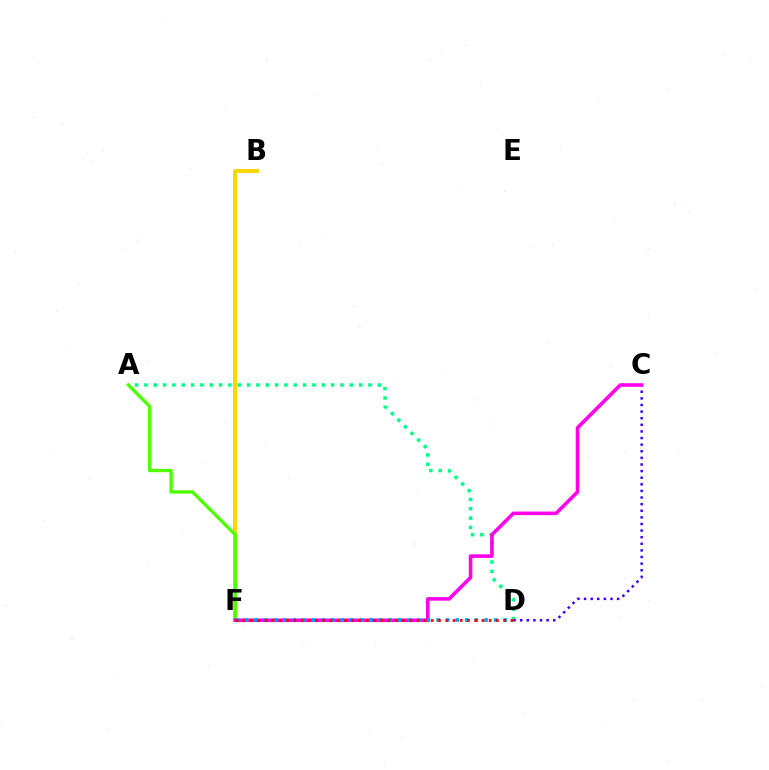{('B', 'F'): [{'color': '#ffd500', 'line_style': 'solid', 'thickness': 2.84}], ('A', 'D'): [{'color': '#00ff86', 'line_style': 'dotted', 'thickness': 2.54}], ('C', 'D'): [{'color': '#3700ff', 'line_style': 'dotted', 'thickness': 1.8}], ('A', 'F'): [{'color': '#4fff00', 'line_style': 'solid', 'thickness': 2.41}], ('C', 'F'): [{'color': '#ff00ed', 'line_style': 'solid', 'thickness': 2.58}], ('D', 'F'): [{'color': '#009eff', 'line_style': 'dotted', 'thickness': 2.6}, {'color': '#ff0000', 'line_style': 'dotted', 'thickness': 1.97}]}